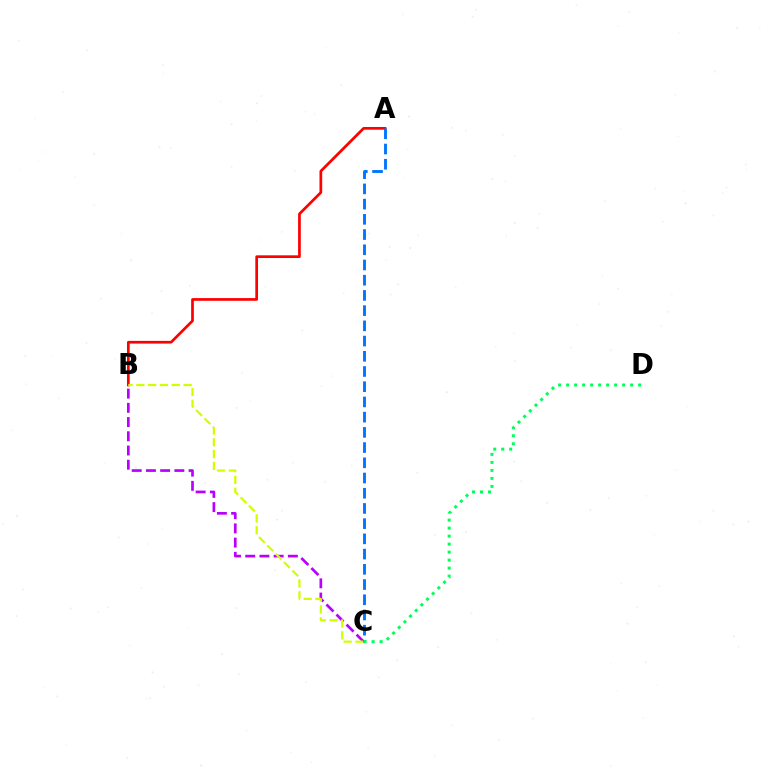{('A', 'B'): [{'color': '#ff0000', 'line_style': 'solid', 'thickness': 1.95}], ('B', 'C'): [{'color': '#b900ff', 'line_style': 'dashed', 'thickness': 1.93}, {'color': '#d1ff00', 'line_style': 'dashed', 'thickness': 1.61}], ('A', 'C'): [{'color': '#0074ff', 'line_style': 'dashed', 'thickness': 2.07}], ('C', 'D'): [{'color': '#00ff5c', 'line_style': 'dotted', 'thickness': 2.17}]}